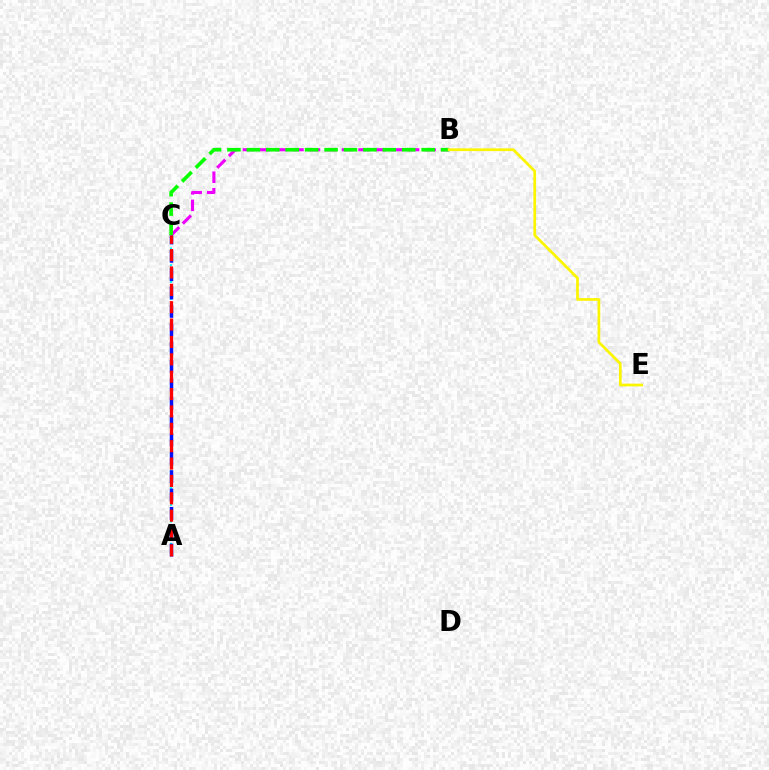{('A', 'C'): [{'color': '#00fff6', 'line_style': 'dotted', 'thickness': 1.51}, {'color': '#0010ff', 'line_style': 'dashed', 'thickness': 2.49}, {'color': '#ff0000', 'line_style': 'dashed', 'thickness': 2.36}], ('B', 'C'): [{'color': '#ee00ff', 'line_style': 'dashed', 'thickness': 2.24}, {'color': '#08ff00', 'line_style': 'dashed', 'thickness': 2.64}], ('B', 'E'): [{'color': '#fcf500', 'line_style': 'solid', 'thickness': 1.96}]}